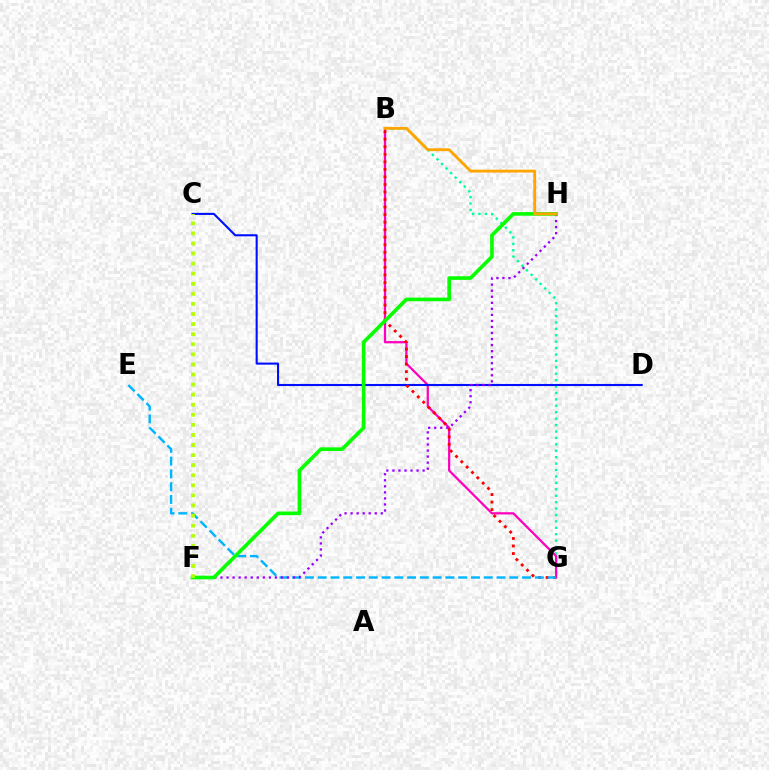{('B', 'G'): [{'color': '#00ff9d', 'line_style': 'dotted', 'thickness': 1.74}, {'color': '#ff00bd', 'line_style': 'solid', 'thickness': 1.61}, {'color': '#ff0000', 'line_style': 'dotted', 'thickness': 2.05}], ('C', 'D'): [{'color': '#0010ff', 'line_style': 'solid', 'thickness': 1.51}], ('E', 'G'): [{'color': '#00b5ff', 'line_style': 'dashed', 'thickness': 1.73}], ('F', 'H'): [{'color': '#9b00ff', 'line_style': 'dotted', 'thickness': 1.64}, {'color': '#08ff00', 'line_style': 'solid', 'thickness': 2.63}], ('C', 'F'): [{'color': '#b3ff00', 'line_style': 'dotted', 'thickness': 2.74}], ('B', 'H'): [{'color': '#ffa500', 'line_style': 'solid', 'thickness': 2.07}]}